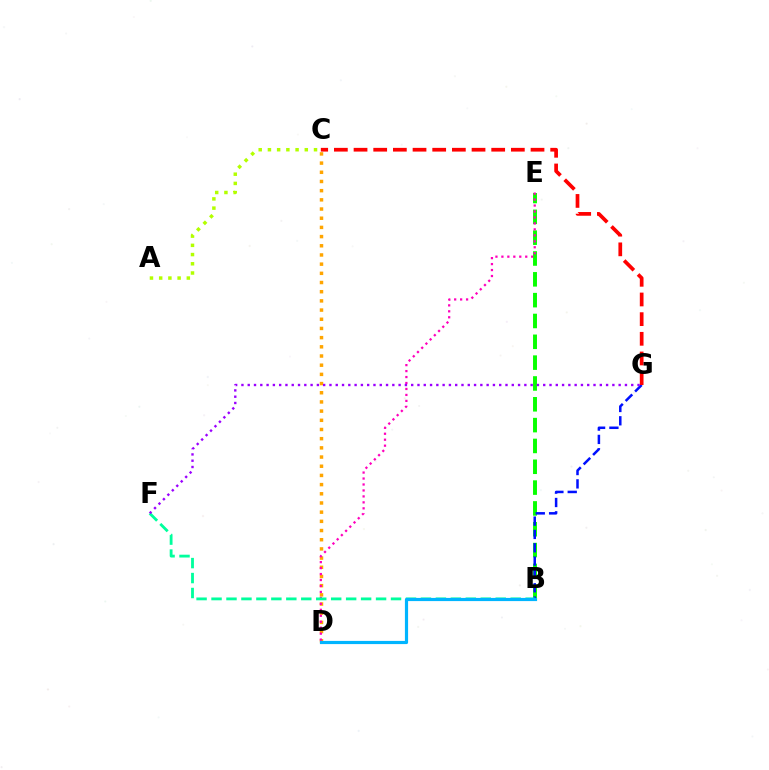{('A', 'C'): [{'color': '#b3ff00', 'line_style': 'dotted', 'thickness': 2.5}], ('B', 'E'): [{'color': '#08ff00', 'line_style': 'dashed', 'thickness': 2.83}], ('B', 'G'): [{'color': '#0010ff', 'line_style': 'dashed', 'thickness': 1.81}], ('C', 'D'): [{'color': '#ffa500', 'line_style': 'dotted', 'thickness': 2.5}], ('C', 'G'): [{'color': '#ff0000', 'line_style': 'dashed', 'thickness': 2.67}], ('D', 'E'): [{'color': '#ff00bd', 'line_style': 'dotted', 'thickness': 1.62}], ('B', 'F'): [{'color': '#00ff9d', 'line_style': 'dashed', 'thickness': 2.03}], ('F', 'G'): [{'color': '#9b00ff', 'line_style': 'dotted', 'thickness': 1.71}], ('B', 'D'): [{'color': '#00b5ff', 'line_style': 'solid', 'thickness': 2.29}]}